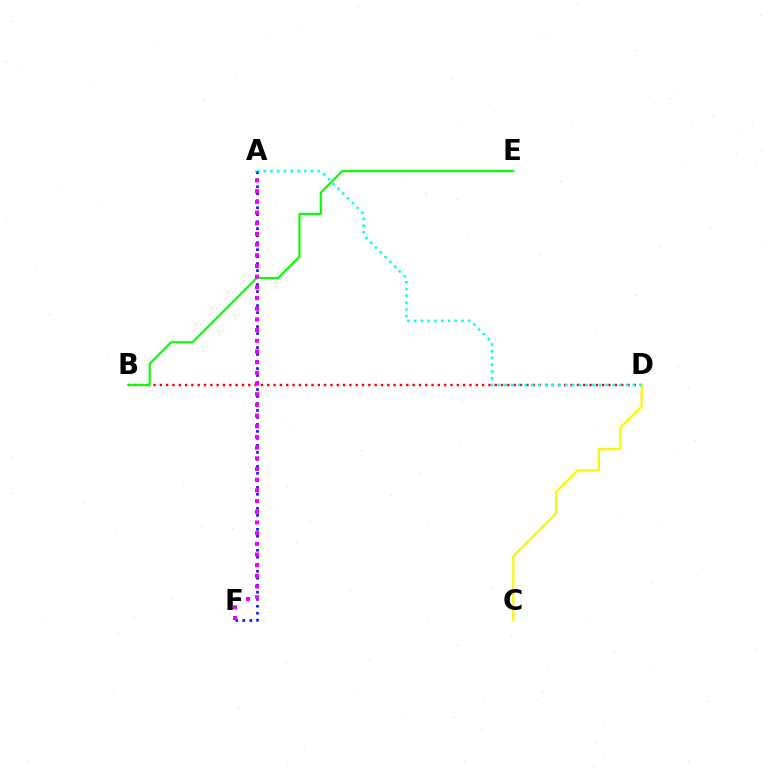{('B', 'D'): [{'color': '#ff0000', 'line_style': 'dotted', 'thickness': 1.72}], ('A', 'F'): [{'color': '#0010ff', 'line_style': 'dotted', 'thickness': 1.9}, {'color': '#ee00ff', 'line_style': 'dotted', 'thickness': 2.9}], ('C', 'D'): [{'color': '#fcf500', 'line_style': 'solid', 'thickness': 1.58}], ('A', 'D'): [{'color': '#00fff6', 'line_style': 'dotted', 'thickness': 1.84}], ('B', 'E'): [{'color': '#08ff00', 'line_style': 'solid', 'thickness': 1.55}]}